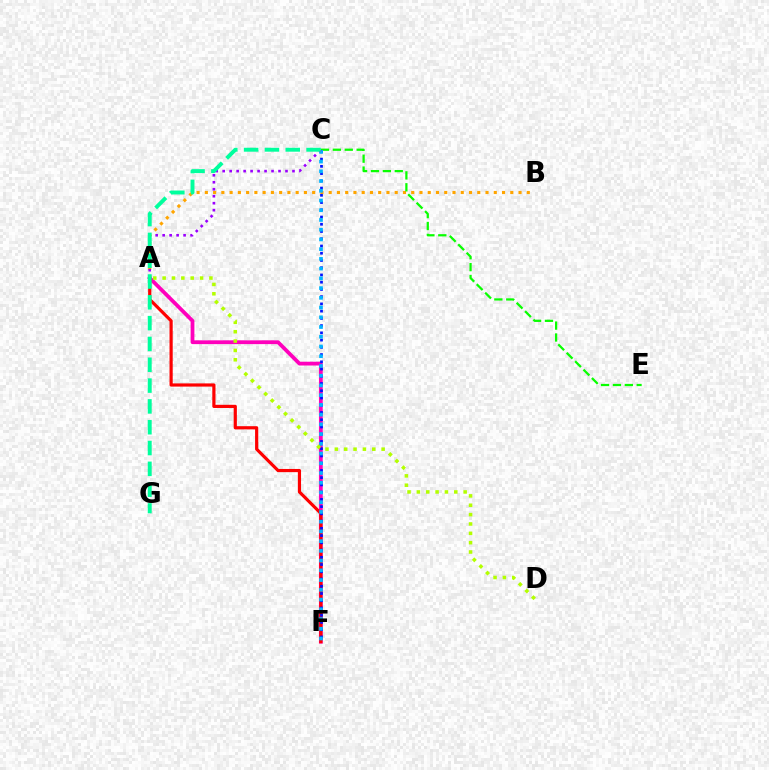{('A', 'F'): [{'color': '#ff00bd', 'line_style': 'solid', 'thickness': 2.73}, {'color': '#ff0000', 'line_style': 'solid', 'thickness': 2.29}], ('A', 'B'): [{'color': '#ffa500', 'line_style': 'dotted', 'thickness': 2.24}], ('C', 'F'): [{'color': '#0010ff', 'line_style': 'dotted', 'thickness': 1.97}, {'color': '#00b5ff', 'line_style': 'dotted', 'thickness': 2.64}], ('C', 'E'): [{'color': '#08ff00', 'line_style': 'dashed', 'thickness': 1.62}], ('A', 'C'): [{'color': '#9b00ff', 'line_style': 'dotted', 'thickness': 1.9}], ('C', 'G'): [{'color': '#00ff9d', 'line_style': 'dashed', 'thickness': 2.83}], ('A', 'D'): [{'color': '#b3ff00', 'line_style': 'dotted', 'thickness': 2.54}]}